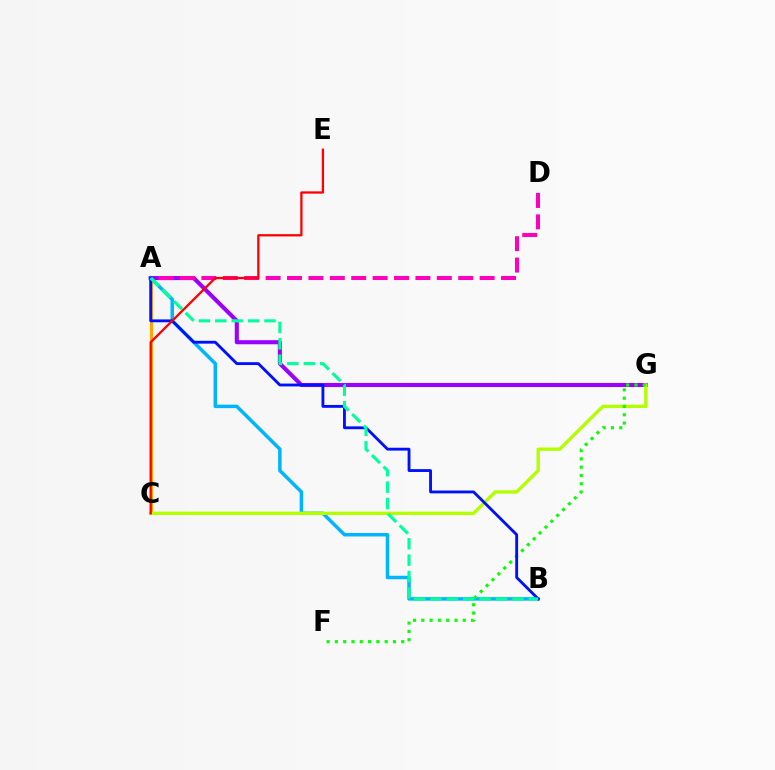{('A', 'C'): [{'color': '#ffa500', 'line_style': 'solid', 'thickness': 2.24}], ('A', 'G'): [{'color': '#9b00ff', 'line_style': 'solid', 'thickness': 2.93}], ('A', 'B'): [{'color': '#00b5ff', 'line_style': 'solid', 'thickness': 2.51}, {'color': '#0010ff', 'line_style': 'solid', 'thickness': 2.05}, {'color': '#00ff9d', 'line_style': 'dashed', 'thickness': 2.23}], ('C', 'G'): [{'color': '#b3ff00', 'line_style': 'solid', 'thickness': 2.4}], ('A', 'D'): [{'color': '#ff00bd', 'line_style': 'dashed', 'thickness': 2.91}], ('F', 'G'): [{'color': '#08ff00', 'line_style': 'dotted', 'thickness': 2.25}], ('C', 'E'): [{'color': '#ff0000', 'line_style': 'solid', 'thickness': 1.64}]}